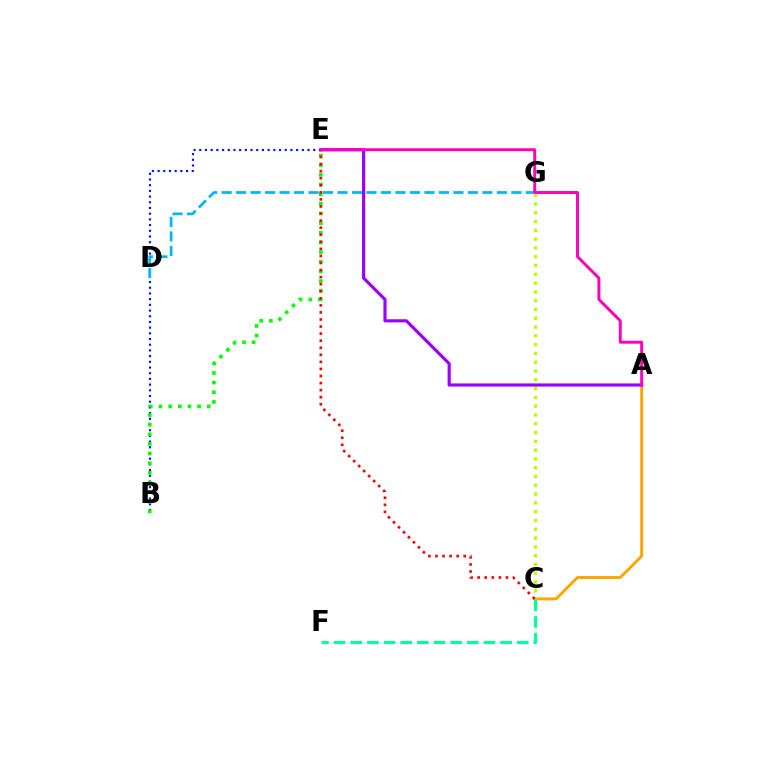{('A', 'C'): [{'color': '#ffa500', 'line_style': 'solid', 'thickness': 2.11}], ('C', 'G'): [{'color': '#b3ff00', 'line_style': 'dotted', 'thickness': 2.39}], ('A', 'E'): [{'color': '#9b00ff', 'line_style': 'solid', 'thickness': 2.27}, {'color': '#ff00bd', 'line_style': 'solid', 'thickness': 2.12}], ('B', 'E'): [{'color': '#0010ff', 'line_style': 'dotted', 'thickness': 1.55}, {'color': '#08ff00', 'line_style': 'dotted', 'thickness': 2.62}], ('C', 'F'): [{'color': '#00ff9d', 'line_style': 'dashed', 'thickness': 2.26}], ('D', 'G'): [{'color': '#00b5ff', 'line_style': 'dashed', 'thickness': 1.97}], ('C', 'E'): [{'color': '#ff0000', 'line_style': 'dotted', 'thickness': 1.92}]}